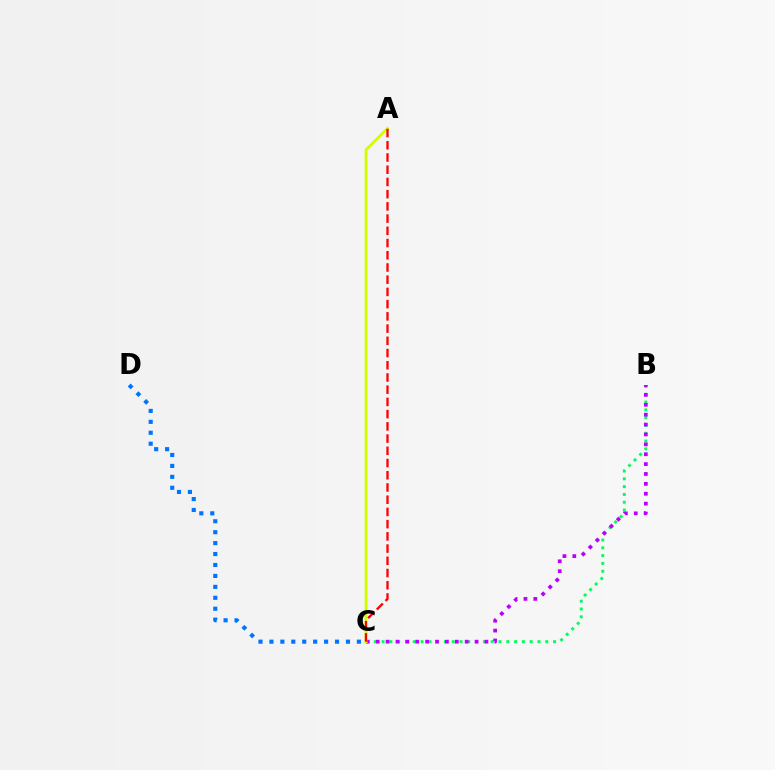{('B', 'C'): [{'color': '#00ff5c', 'line_style': 'dotted', 'thickness': 2.12}, {'color': '#b900ff', 'line_style': 'dotted', 'thickness': 2.69}], ('C', 'D'): [{'color': '#0074ff', 'line_style': 'dotted', 'thickness': 2.97}], ('A', 'C'): [{'color': '#d1ff00', 'line_style': 'solid', 'thickness': 1.97}, {'color': '#ff0000', 'line_style': 'dashed', 'thickness': 1.66}]}